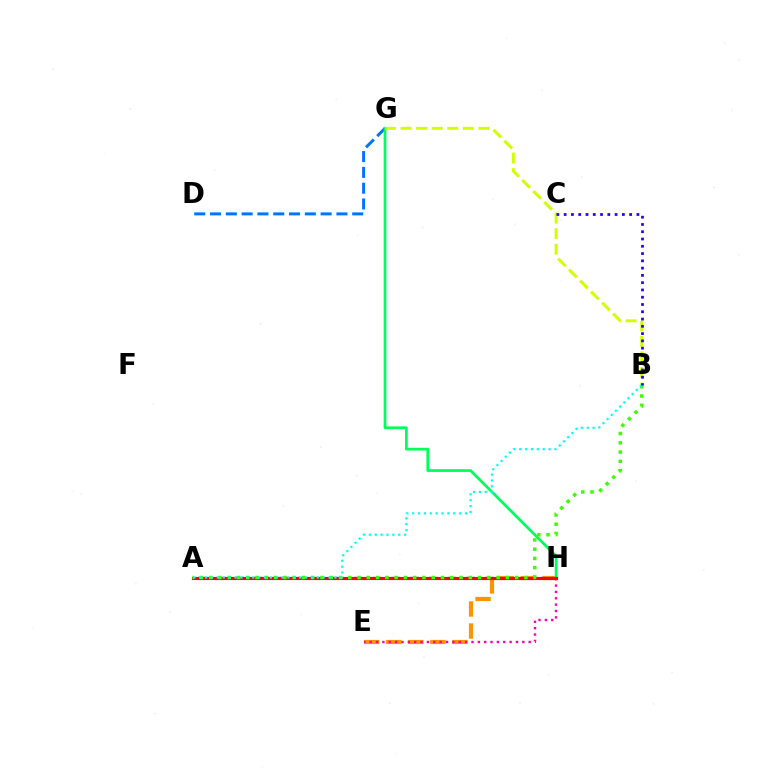{('D', 'G'): [{'color': '#0074ff', 'line_style': 'dashed', 'thickness': 2.15}], ('A', 'H'): [{'color': '#b900ff', 'line_style': 'dotted', 'thickness': 1.69}, {'color': '#ff0000', 'line_style': 'solid', 'thickness': 2.26}], ('E', 'H'): [{'color': '#ff9400', 'line_style': 'dashed', 'thickness': 3.0}, {'color': '#ff00ac', 'line_style': 'dotted', 'thickness': 1.73}], ('G', 'H'): [{'color': '#00ff5c', 'line_style': 'solid', 'thickness': 1.97}], ('B', 'G'): [{'color': '#d1ff00', 'line_style': 'dashed', 'thickness': 2.11}], ('A', 'B'): [{'color': '#3dff00', 'line_style': 'dotted', 'thickness': 2.52}, {'color': '#00fff6', 'line_style': 'dotted', 'thickness': 1.6}], ('B', 'C'): [{'color': '#2500ff', 'line_style': 'dotted', 'thickness': 1.98}]}